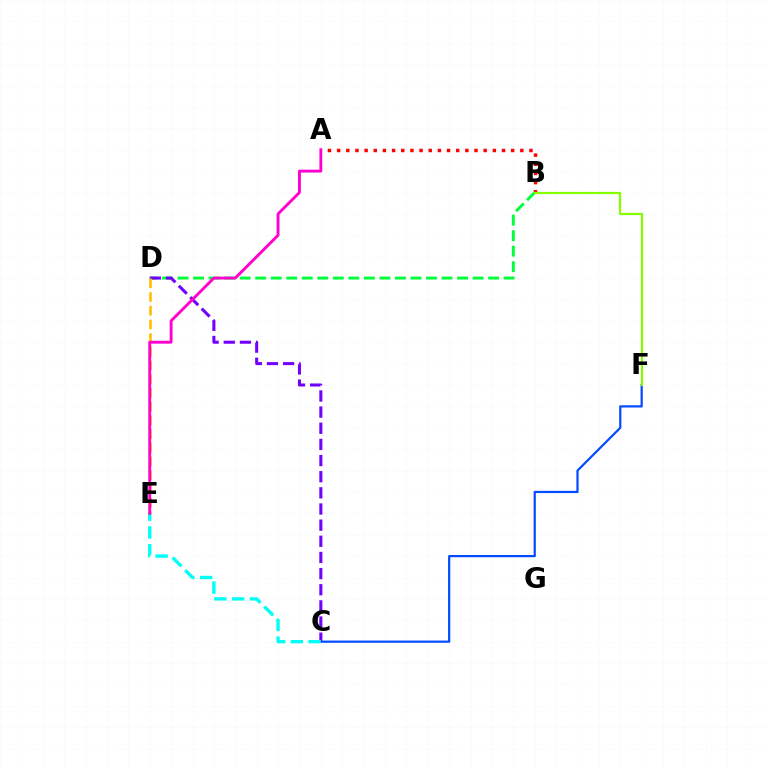{('A', 'B'): [{'color': '#ff0000', 'line_style': 'dotted', 'thickness': 2.49}], ('B', 'D'): [{'color': '#00ff39', 'line_style': 'dashed', 'thickness': 2.11}], ('C', 'F'): [{'color': '#004bff', 'line_style': 'solid', 'thickness': 1.59}], ('C', 'D'): [{'color': '#7200ff', 'line_style': 'dashed', 'thickness': 2.19}], ('C', 'E'): [{'color': '#00fff6', 'line_style': 'dashed', 'thickness': 2.42}], ('D', 'E'): [{'color': '#ffbd00', 'line_style': 'dashed', 'thickness': 1.86}], ('B', 'F'): [{'color': '#84ff00', 'line_style': 'solid', 'thickness': 1.59}], ('A', 'E'): [{'color': '#ff00cf', 'line_style': 'solid', 'thickness': 2.07}]}